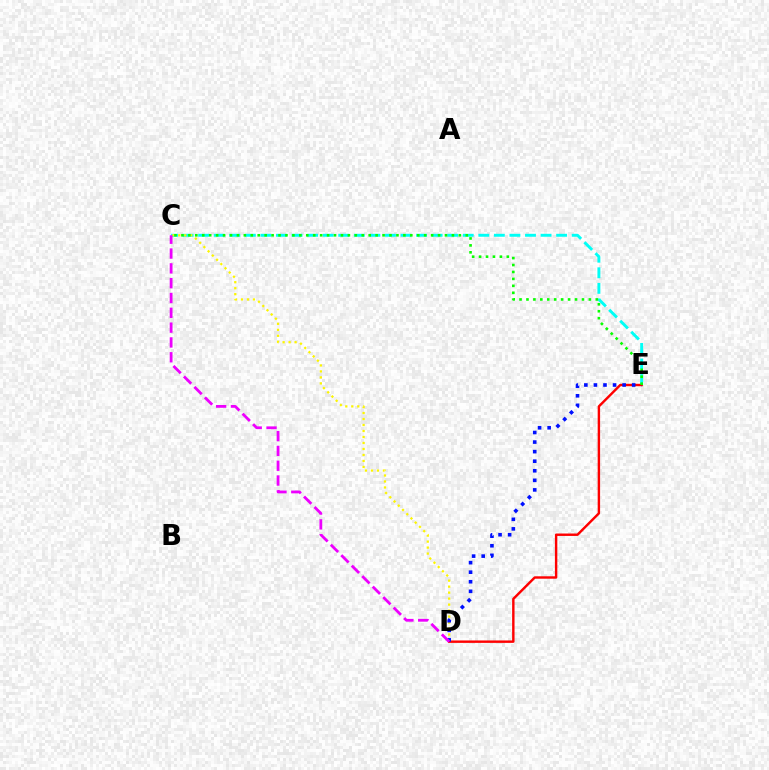{('C', 'E'): [{'color': '#00fff6', 'line_style': 'dashed', 'thickness': 2.11}, {'color': '#08ff00', 'line_style': 'dotted', 'thickness': 1.88}], ('C', 'D'): [{'color': '#fcf500', 'line_style': 'dotted', 'thickness': 1.63}, {'color': '#ee00ff', 'line_style': 'dashed', 'thickness': 2.01}], ('D', 'E'): [{'color': '#ff0000', 'line_style': 'solid', 'thickness': 1.74}, {'color': '#0010ff', 'line_style': 'dotted', 'thickness': 2.6}]}